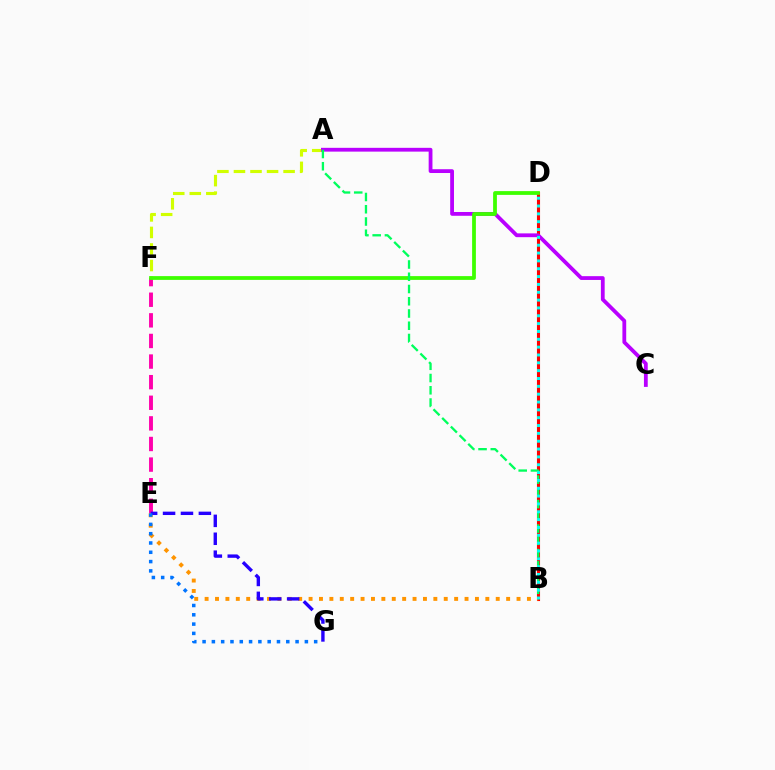{('B', 'D'): [{'color': '#ff0000', 'line_style': 'solid', 'thickness': 2.23}, {'color': '#00fff6', 'line_style': 'dotted', 'thickness': 2.13}], ('B', 'E'): [{'color': '#ff9400', 'line_style': 'dotted', 'thickness': 2.82}], ('E', 'F'): [{'color': '#ff00ac', 'line_style': 'dashed', 'thickness': 2.8}], ('A', 'F'): [{'color': '#d1ff00', 'line_style': 'dashed', 'thickness': 2.25}], ('A', 'C'): [{'color': '#b900ff', 'line_style': 'solid', 'thickness': 2.73}], ('E', 'G'): [{'color': '#2500ff', 'line_style': 'dashed', 'thickness': 2.43}, {'color': '#0074ff', 'line_style': 'dotted', 'thickness': 2.53}], ('D', 'F'): [{'color': '#3dff00', 'line_style': 'solid', 'thickness': 2.72}], ('A', 'B'): [{'color': '#00ff5c', 'line_style': 'dashed', 'thickness': 1.66}]}